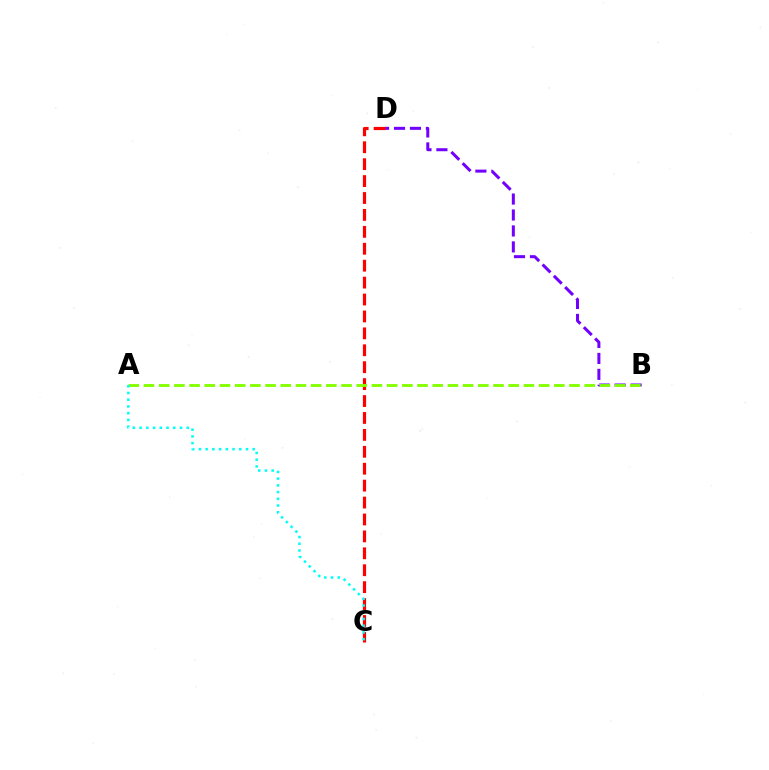{('B', 'D'): [{'color': '#7200ff', 'line_style': 'dashed', 'thickness': 2.17}], ('C', 'D'): [{'color': '#ff0000', 'line_style': 'dashed', 'thickness': 2.3}], ('A', 'B'): [{'color': '#84ff00', 'line_style': 'dashed', 'thickness': 2.06}], ('A', 'C'): [{'color': '#00fff6', 'line_style': 'dotted', 'thickness': 1.83}]}